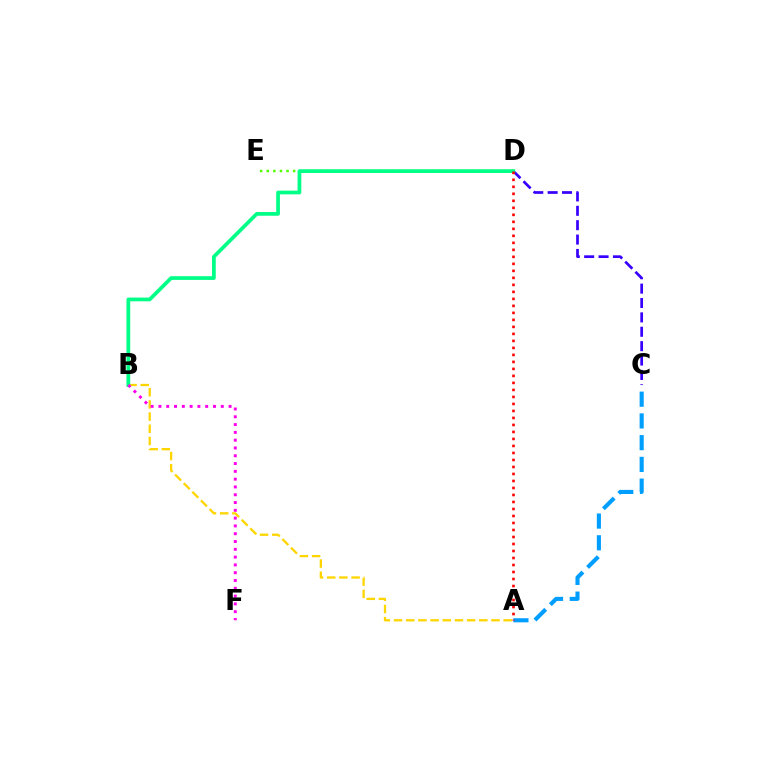{('D', 'E'): [{'color': '#4fff00', 'line_style': 'dotted', 'thickness': 1.79}], ('A', 'B'): [{'color': '#ffd500', 'line_style': 'dashed', 'thickness': 1.65}], ('A', 'C'): [{'color': '#009eff', 'line_style': 'dashed', 'thickness': 2.95}], ('C', 'D'): [{'color': '#3700ff', 'line_style': 'dashed', 'thickness': 1.95}], ('B', 'D'): [{'color': '#00ff86', 'line_style': 'solid', 'thickness': 2.68}], ('B', 'F'): [{'color': '#ff00ed', 'line_style': 'dotted', 'thickness': 2.12}], ('A', 'D'): [{'color': '#ff0000', 'line_style': 'dotted', 'thickness': 1.9}]}